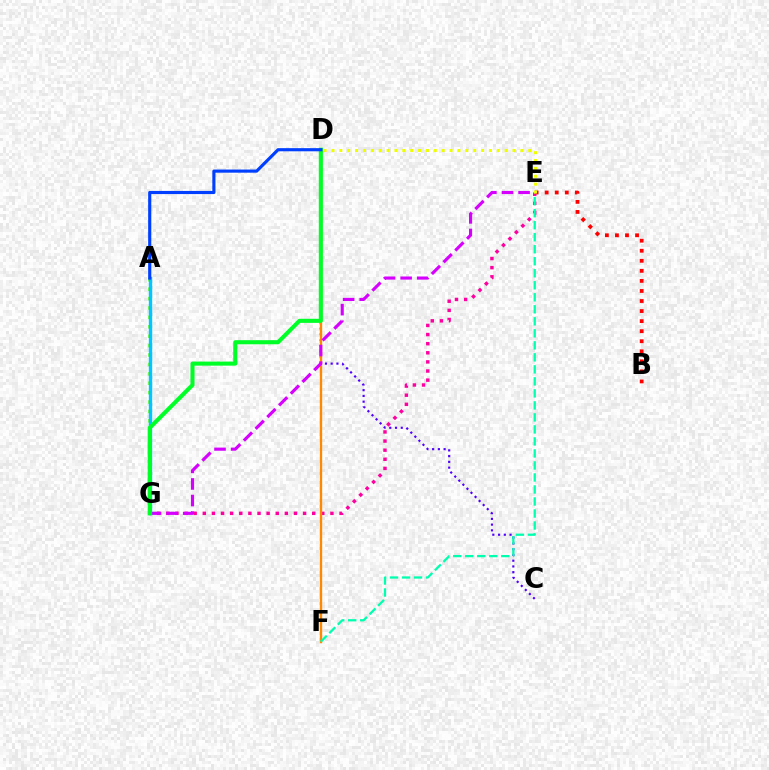{('A', 'G'): [{'color': '#66ff00', 'line_style': 'dotted', 'thickness': 2.56}, {'color': '#00c7ff', 'line_style': 'solid', 'thickness': 2.44}], ('C', 'D'): [{'color': '#4f00ff', 'line_style': 'dotted', 'thickness': 1.56}], ('E', 'G'): [{'color': '#ff00a0', 'line_style': 'dotted', 'thickness': 2.48}, {'color': '#d600ff', 'line_style': 'dashed', 'thickness': 2.25}], ('D', 'F'): [{'color': '#ff8800', 'line_style': 'solid', 'thickness': 1.69}], ('B', 'E'): [{'color': '#ff0000', 'line_style': 'dotted', 'thickness': 2.73}], ('E', 'F'): [{'color': '#00ffaf', 'line_style': 'dashed', 'thickness': 1.63}], ('D', 'E'): [{'color': '#eeff00', 'line_style': 'dotted', 'thickness': 2.14}], ('D', 'G'): [{'color': '#00ff27', 'line_style': 'solid', 'thickness': 2.94}], ('A', 'D'): [{'color': '#003fff', 'line_style': 'solid', 'thickness': 2.26}]}